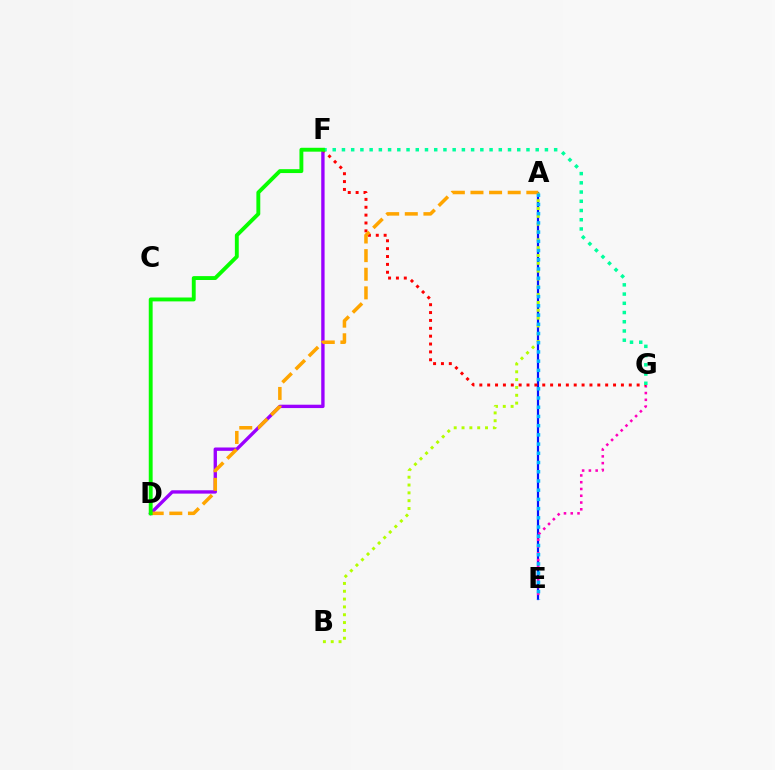{('A', 'E'): [{'color': '#0010ff', 'line_style': 'solid', 'thickness': 1.58}, {'color': '#00b5ff', 'line_style': 'dotted', 'thickness': 2.5}], ('D', 'F'): [{'color': '#9b00ff', 'line_style': 'solid', 'thickness': 2.42}, {'color': '#08ff00', 'line_style': 'solid', 'thickness': 2.8}], ('E', 'G'): [{'color': '#ff00bd', 'line_style': 'dotted', 'thickness': 1.84}], ('F', 'G'): [{'color': '#ff0000', 'line_style': 'dotted', 'thickness': 2.14}, {'color': '#00ff9d', 'line_style': 'dotted', 'thickness': 2.51}], ('A', 'B'): [{'color': '#b3ff00', 'line_style': 'dotted', 'thickness': 2.13}], ('A', 'D'): [{'color': '#ffa500', 'line_style': 'dashed', 'thickness': 2.53}]}